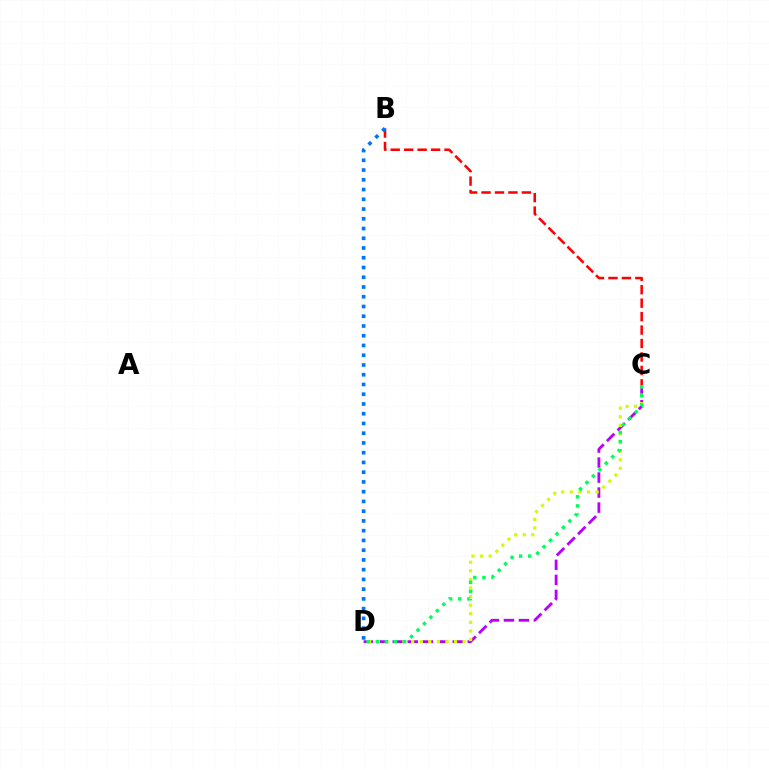{('C', 'D'): [{'color': '#b900ff', 'line_style': 'dashed', 'thickness': 2.04}, {'color': '#d1ff00', 'line_style': 'dotted', 'thickness': 2.33}, {'color': '#00ff5c', 'line_style': 'dotted', 'thickness': 2.48}], ('B', 'C'): [{'color': '#ff0000', 'line_style': 'dashed', 'thickness': 1.83}], ('B', 'D'): [{'color': '#0074ff', 'line_style': 'dotted', 'thickness': 2.65}]}